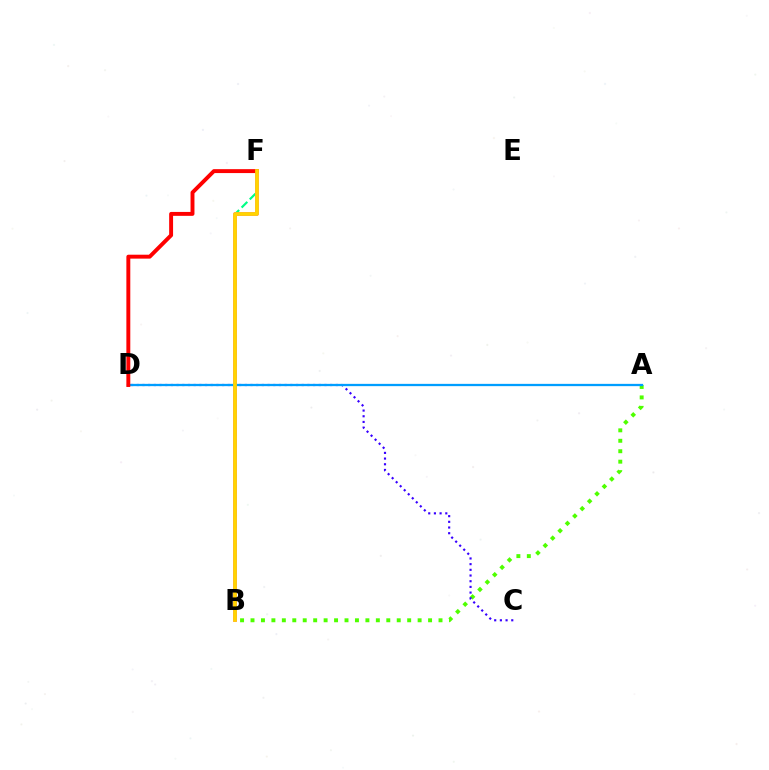{('A', 'B'): [{'color': '#4fff00', 'line_style': 'dotted', 'thickness': 2.84}], ('B', 'F'): [{'color': '#00ff86', 'line_style': 'dashed', 'thickness': 1.57}, {'color': '#ff00ed', 'line_style': 'solid', 'thickness': 2.55}, {'color': '#ffd500', 'line_style': 'solid', 'thickness': 2.72}], ('C', 'D'): [{'color': '#3700ff', 'line_style': 'dotted', 'thickness': 1.55}], ('A', 'D'): [{'color': '#009eff', 'line_style': 'solid', 'thickness': 1.64}], ('D', 'F'): [{'color': '#ff0000', 'line_style': 'solid', 'thickness': 2.82}]}